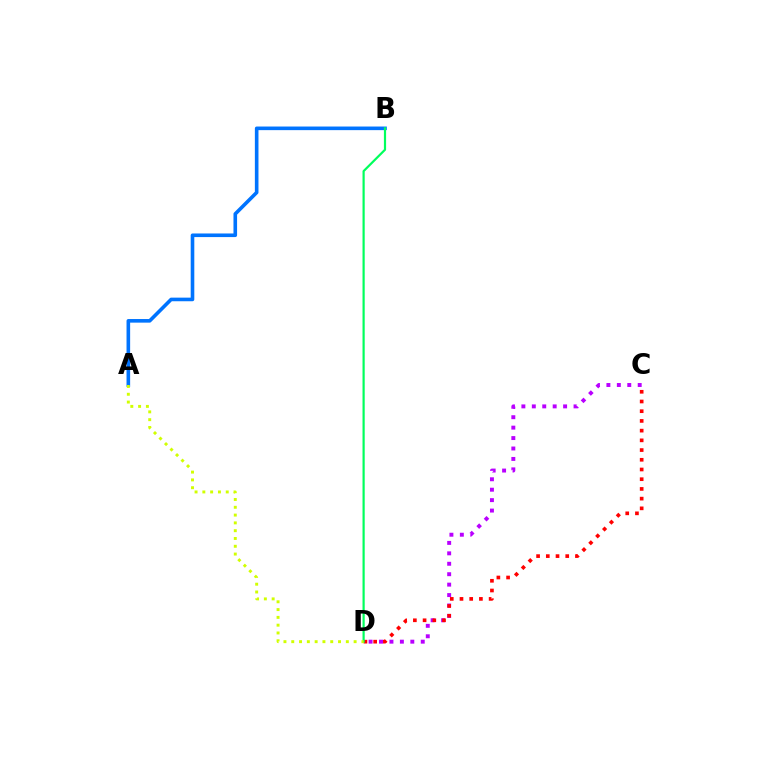{('C', 'D'): [{'color': '#b900ff', 'line_style': 'dotted', 'thickness': 2.83}, {'color': '#ff0000', 'line_style': 'dotted', 'thickness': 2.64}], ('A', 'B'): [{'color': '#0074ff', 'line_style': 'solid', 'thickness': 2.6}], ('B', 'D'): [{'color': '#00ff5c', 'line_style': 'solid', 'thickness': 1.58}], ('A', 'D'): [{'color': '#d1ff00', 'line_style': 'dotted', 'thickness': 2.12}]}